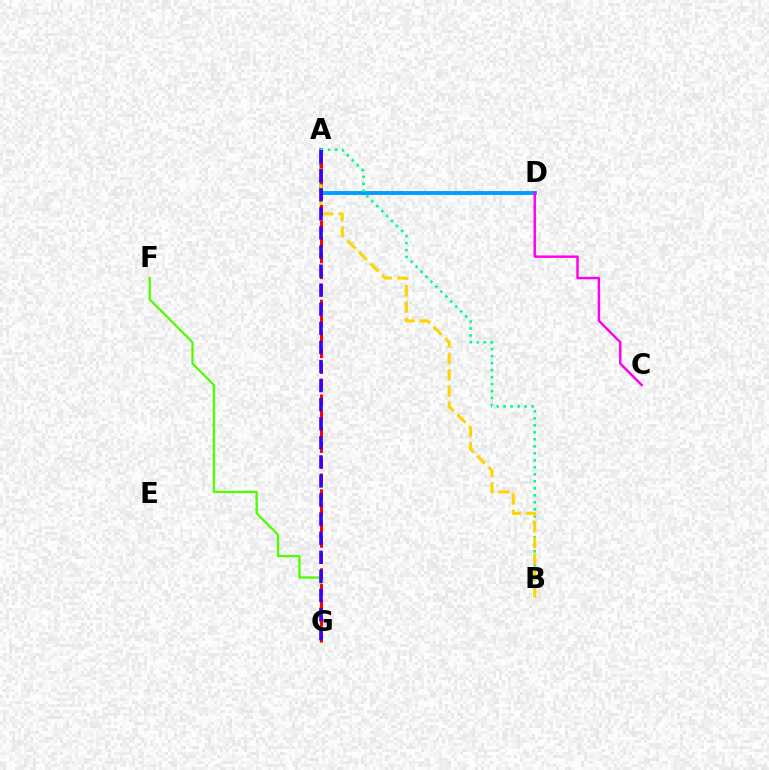{('A', 'D'): [{'color': '#009eff', 'line_style': 'solid', 'thickness': 2.81}], ('F', 'G'): [{'color': '#4fff00', 'line_style': 'solid', 'thickness': 1.66}], ('A', 'B'): [{'color': '#00ff86', 'line_style': 'dotted', 'thickness': 1.9}, {'color': '#ffd500', 'line_style': 'dashed', 'thickness': 2.22}], ('C', 'D'): [{'color': '#ff00ed', 'line_style': 'solid', 'thickness': 1.76}], ('A', 'G'): [{'color': '#ff0000', 'line_style': 'dashed', 'thickness': 2.15}, {'color': '#3700ff', 'line_style': 'dashed', 'thickness': 2.59}]}